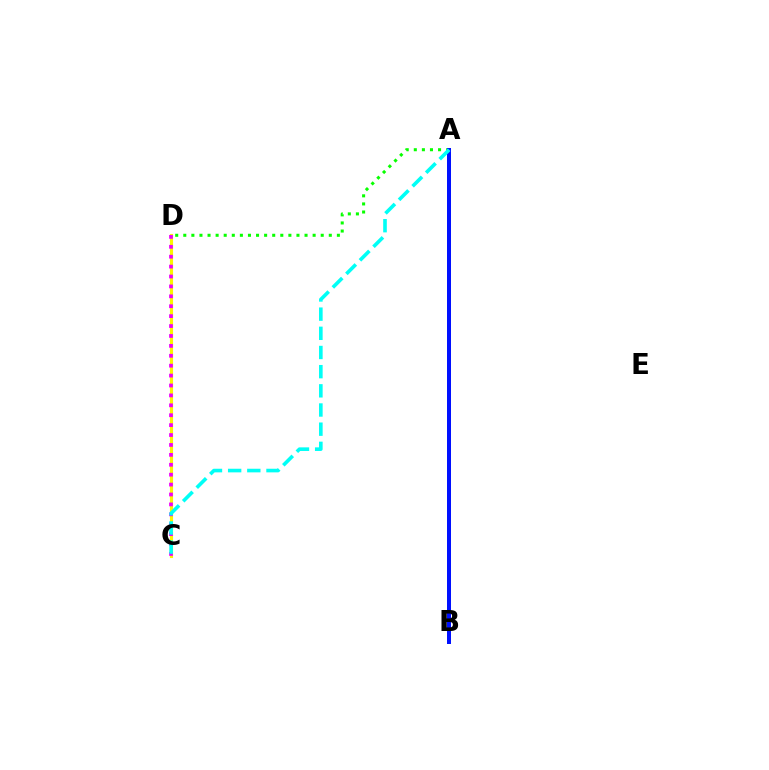{('C', 'D'): [{'color': '#fcf500', 'line_style': 'solid', 'thickness': 2.25}, {'color': '#ee00ff', 'line_style': 'dotted', 'thickness': 2.69}], ('A', 'B'): [{'color': '#ff0000', 'line_style': 'solid', 'thickness': 2.68}, {'color': '#0010ff', 'line_style': 'solid', 'thickness': 2.88}], ('A', 'D'): [{'color': '#08ff00', 'line_style': 'dotted', 'thickness': 2.2}], ('A', 'C'): [{'color': '#00fff6', 'line_style': 'dashed', 'thickness': 2.6}]}